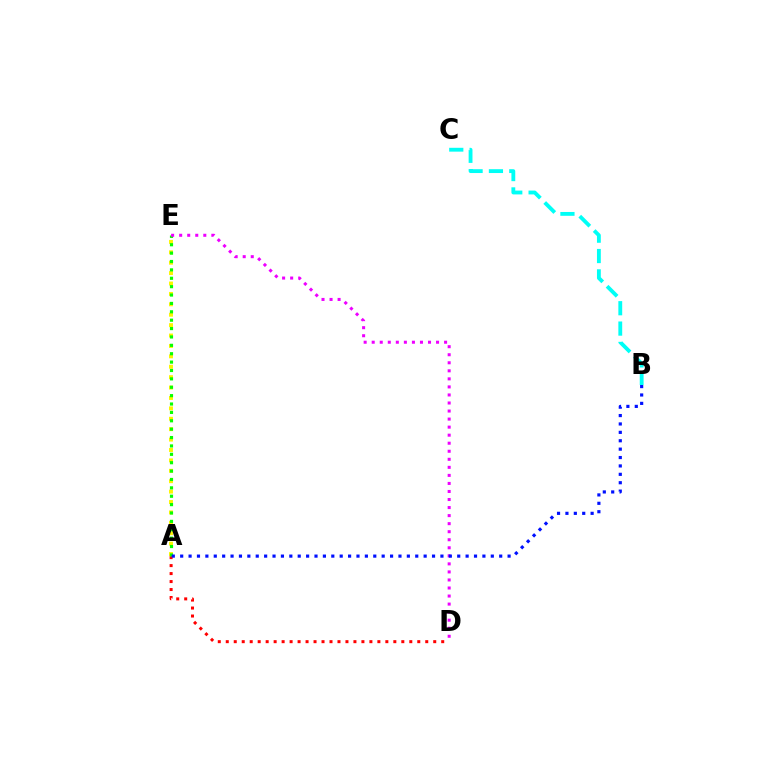{('A', 'D'): [{'color': '#ff0000', 'line_style': 'dotted', 'thickness': 2.17}], ('A', 'E'): [{'color': '#fcf500', 'line_style': 'dotted', 'thickness': 2.83}, {'color': '#08ff00', 'line_style': 'dotted', 'thickness': 2.28}], ('B', 'C'): [{'color': '#00fff6', 'line_style': 'dashed', 'thickness': 2.76}], ('D', 'E'): [{'color': '#ee00ff', 'line_style': 'dotted', 'thickness': 2.19}], ('A', 'B'): [{'color': '#0010ff', 'line_style': 'dotted', 'thickness': 2.28}]}